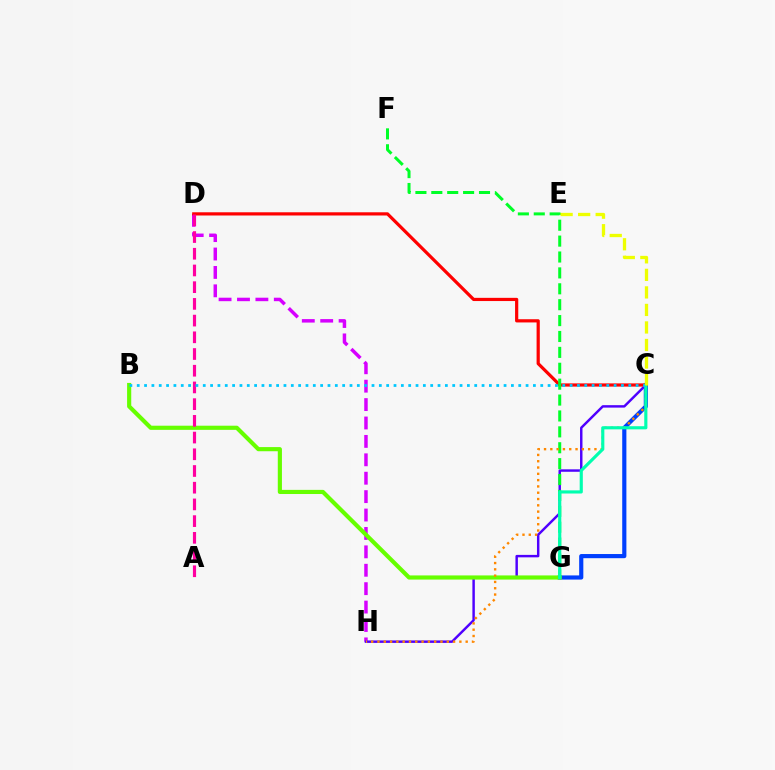{('D', 'H'): [{'color': '#d600ff', 'line_style': 'dashed', 'thickness': 2.5}], ('C', 'G'): [{'color': '#003fff', 'line_style': 'solid', 'thickness': 3.0}, {'color': '#00ffaf', 'line_style': 'solid', 'thickness': 2.26}], ('C', 'H'): [{'color': '#4f00ff', 'line_style': 'solid', 'thickness': 1.76}, {'color': '#ff8800', 'line_style': 'dotted', 'thickness': 1.71}], ('B', 'G'): [{'color': '#66ff00', 'line_style': 'solid', 'thickness': 2.98}], ('C', 'D'): [{'color': '#ff0000', 'line_style': 'solid', 'thickness': 2.31}], ('A', 'D'): [{'color': '#ff00a0', 'line_style': 'dashed', 'thickness': 2.27}], ('F', 'G'): [{'color': '#00ff27', 'line_style': 'dashed', 'thickness': 2.16}], ('B', 'C'): [{'color': '#00c7ff', 'line_style': 'dotted', 'thickness': 1.99}], ('C', 'E'): [{'color': '#eeff00', 'line_style': 'dashed', 'thickness': 2.38}]}